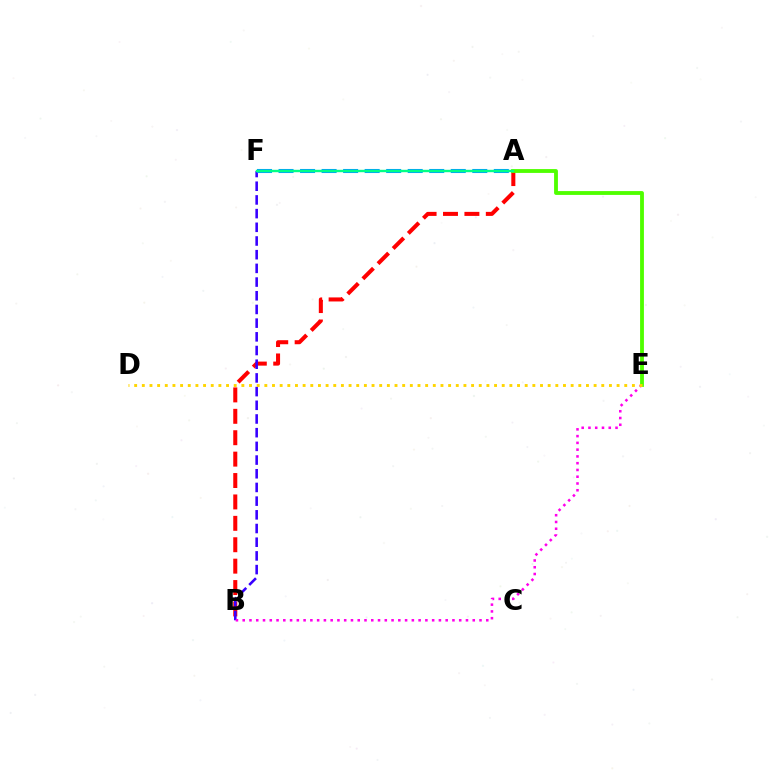{('A', 'B'): [{'color': '#ff0000', 'line_style': 'dashed', 'thickness': 2.91}], ('B', 'F'): [{'color': '#3700ff', 'line_style': 'dashed', 'thickness': 1.86}], ('B', 'E'): [{'color': '#ff00ed', 'line_style': 'dotted', 'thickness': 1.84}], ('A', 'E'): [{'color': '#4fff00', 'line_style': 'solid', 'thickness': 2.76}], ('D', 'E'): [{'color': '#ffd500', 'line_style': 'dotted', 'thickness': 2.08}], ('A', 'F'): [{'color': '#009eff', 'line_style': 'dashed', 'thickness': 2.92}, {'color': '#00ff86', 'line_style': 'solid', 'thickness': 1.74}]}